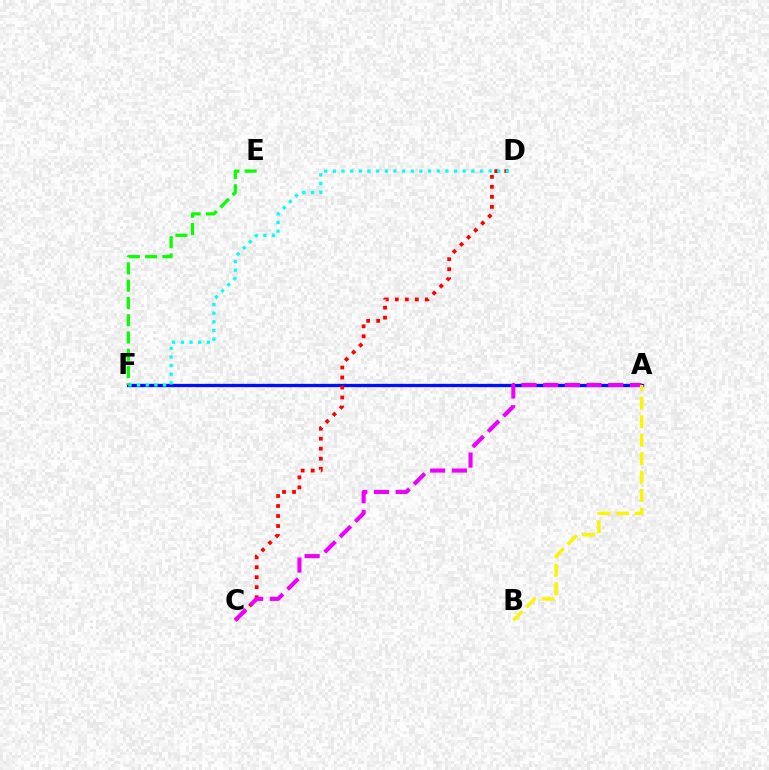{('A', 'F'): [{'color': '#0010ff', 'line_style': 'solid', 'thickness': 2.38}], ('C', 'D'): [{'color': '#ff0000', 'line_style': 'dotted', 'thickness': 2.72}], ('A', 'C'): [{'color': '#ee00ff', 'line_style': 'dashed', 'thickness': 2.95}], ('D', 'F'): [{'color': '#00fff6', 'line_style': 'dotted', 'thickness': 2.35}], ('A', 'B'): [{'color': '#fcf500', 'line_style': 'dashed', 'thickness': 2.51}], ('E', 'F'): [{'color': '#08ff00', 'line_style': 'dashed', 'thickness': 2.34}]}